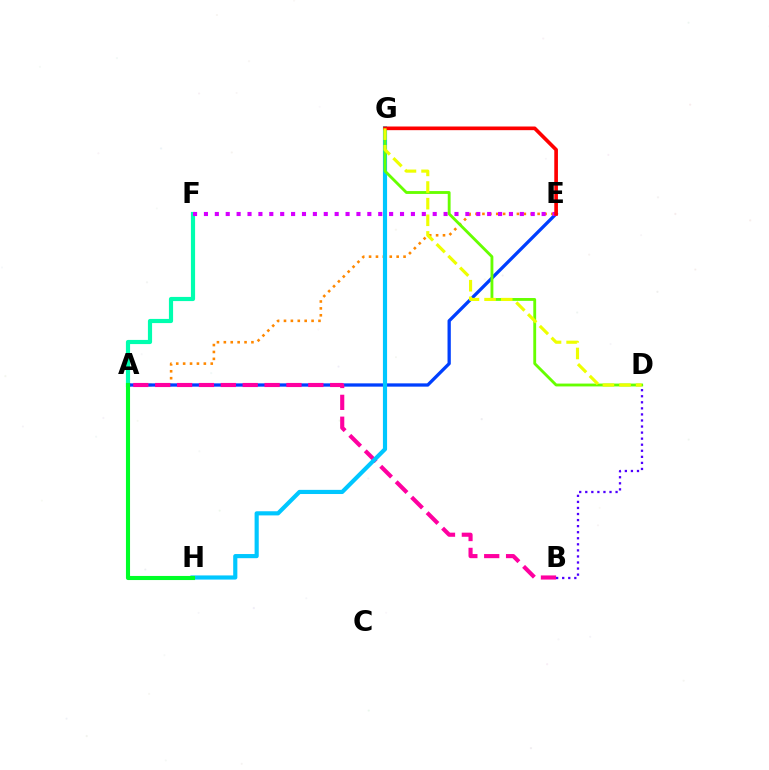{('A', 'F'): [{'color': '#00ffaf', 'line_style': 'solid', 'thickness': 3.0}], ('A', 'E'): [{'color': '#ff8800', 'line_style': 'dotted', 'thickness': 1.87}, {'color': '#003fff', 'line_style': 'solid', 'thickness': 2.37}], ('A', 'B'): [{'color': '#ff00a0', 'line_style': 'dashed', 'thickness': 2.97}], ('G', 'H'): [{'color': '#00c7ff', 'line_style': 'solid', 'thickness': 2.99}], ('B', 'D'): [{'color': '#4f00ff', 'line_style': 'dotted', 'thickness': 1.65}], ('E', 'F'): [{'color': '#d600ff', 'line_style': 'dotted', 'thickness': 2.96}], ('D', 'G'): [{'color': '#66ff00', 'line_style': 'solid', 'thickness': 2.05}, {'color': '#eeff00', 'line_style': 'dashed', 'thickness': 2.26}], ('A', 'H'): [{'color': '#00ff27', 'line_style': 'solid', 'thickness': 2.95}], ('E', 'G'): [{'color': '#ff0000', 'line_style': 'solid', 'thickness': 2.63}]}